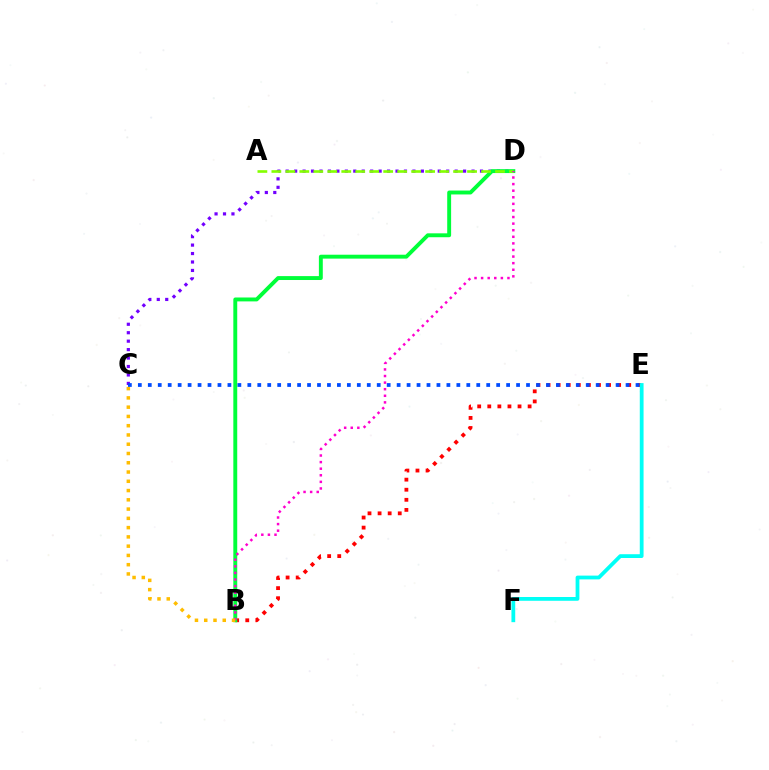{('B', 'E'): [{'color': '#ff0000', 'line_style': 'dotted', 'thickness': 2.74}], ('C', 'D'): [{'color': '#7200ff', 'line_style': 'dotted', 'thickness': 2.3}], ('B', 'D'): [{'color': '#00ff39', 'line_style': 'solid', 'thickness': 2.81}, {'color': '#ff00cf', 'line_style': 'dotted', 'thickness': 1.79}], ('E', 'F'): [{'color': '#00fff6', 'line_style': 'solid', 'thickness': 2.72}], ('A', 'D'): [{'color': '#84ff00', 'line_style': 'dashed', 'thickness': 1.9}], ('B', 'C'): [{'color': '#ffbd00', 'line_style': 'dotted', 'thickness': 2.52}], ('C', 'E'): [{'color': '#004bff', 'line_style': 'dotted', 'thickness': 2.7}]}